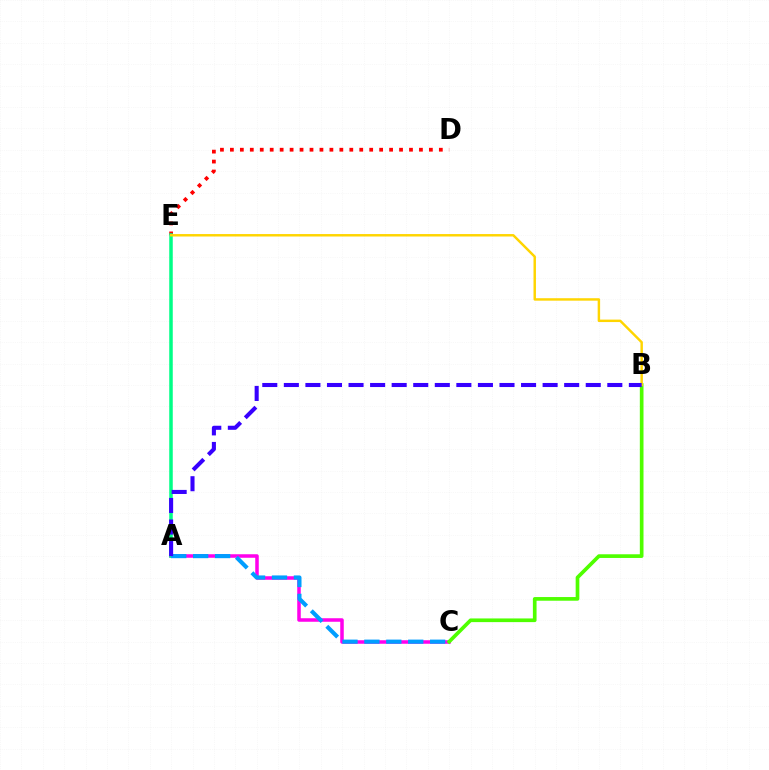{('A', 'C'): [{'color': '#ff00ed', 'line_style': 'solid', 'thickness': 2.54}, {'color': '#009eff', 'line_style': 'dashed', 'thickness': 2.98}], ('D', 'E'): [{'color': '#ff0000', 'line_style': 'dotted', 'thickness': 2.7}], ('A', 'E'): [{'color': '#00ff86', 'line_style': 'solid', 'thickness': 2.53}], ('B', 'C'): [{'color': '#4fff00', 'line_style': 'solid', 'thickness': 2.65}], ('B', 'E'): [{'color': '#ffd500', 'line_style': 'solid', 'thickness': 1.77}], ('A', 'B'): [{'color': '#3700ff', 'line_style': 'dashed', 'thickness': 2.93}]}